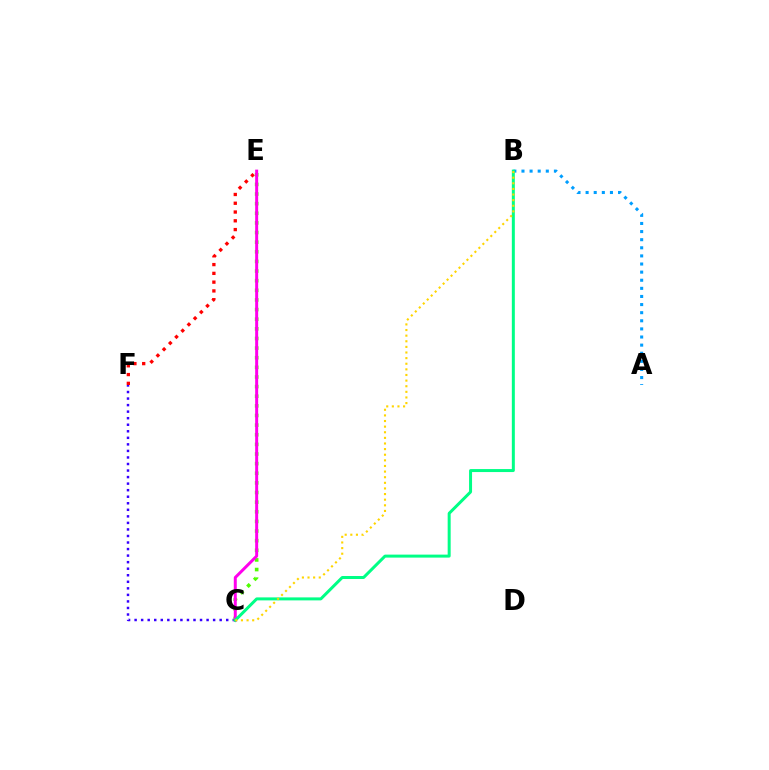{('E', 'F'): [{'color': '#ff0000', 'line_style': 'dotted', 'thickness': 2.38}], ('A', 'B'): [{'color': '#009eff', 'line_style': 'dotted', 'thickness': 2.2}], ('C', 'F'): [{'color': '#3700ff', 'line_style': 'dotted', 'thickness': 1.78}], ('C', 'E'): [{'color': '#4fff00', 'line_style': 'dotted', 'thickness': 2.62}, {'color': '#ff00ed', 'line_style': 'solid', 'thickness': 2.14}], ('B', 'C'): [{'color': '#00ff86', 'line_style': 'solid', 'thickness': 2.16}, {'color': '#ffd500', 'line_style': 'dotted', 'thickness': 1.53}]}